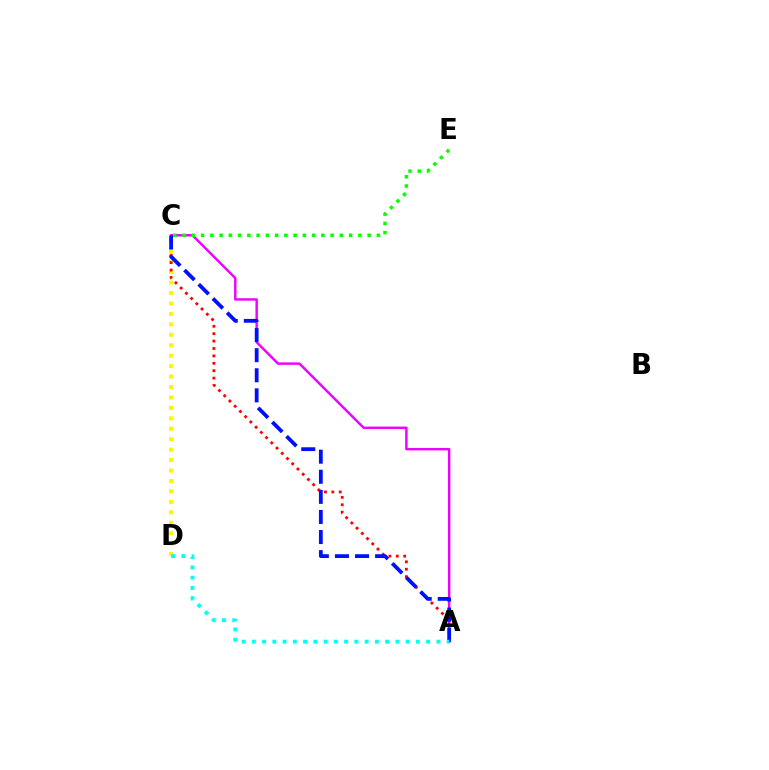{('C', 'D'): [{'color': '#fcf500', 'line_style': 'dotted', 'thickness': 2.84}], ('A', 'C'): [{'color': '#ee00ff', 'line_style': 'solid', 'thickness': 1.75}, {'color': '#ff0000', 'line_style': 'dotted', 'thickness': 2.01}, {'color': '#0010ff', 'line_style': 'dashed', 'thickness': 2.73}], ('C', 'E'): [{'color': '#08ff00', 'line_style': 'dotted', 'thickness': 2.51}], ('A', 'D'): [{'color': '#00fff6', 'line_style': 'dotted', 'thickness': 2.79}]}